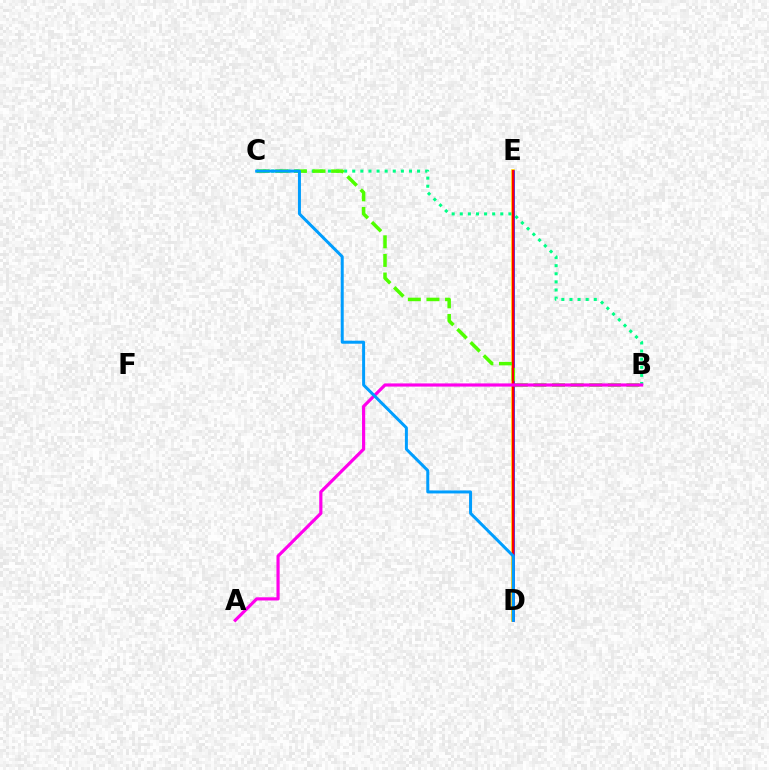{('D', 'E'): [{'color': '#ffd500', 'line_style': 'solid', 'thickness': 2.62}, {'color': '#3700ff', 'line_style': 'solid', 'thickness': 1.81}, {'color': '#ff0000', 'line_style': 'solid', 'thickness': 1.55}], ('B', 'C'): [{'color': '#00ff86', 'line_style': 'dotted', 'thickness': 2.2}, {'color': '#4fff00', 'line_style': 'dashed', 'thickness': 2.53}], ('A', 'B'): [{'color': '#ff00ed', 'line_style': 'solid', 'thickness': 2.29}], ('C', 'D'): [{'color': '#009eff', 'line_style': 'solid', 'thickness': 2.15}]}